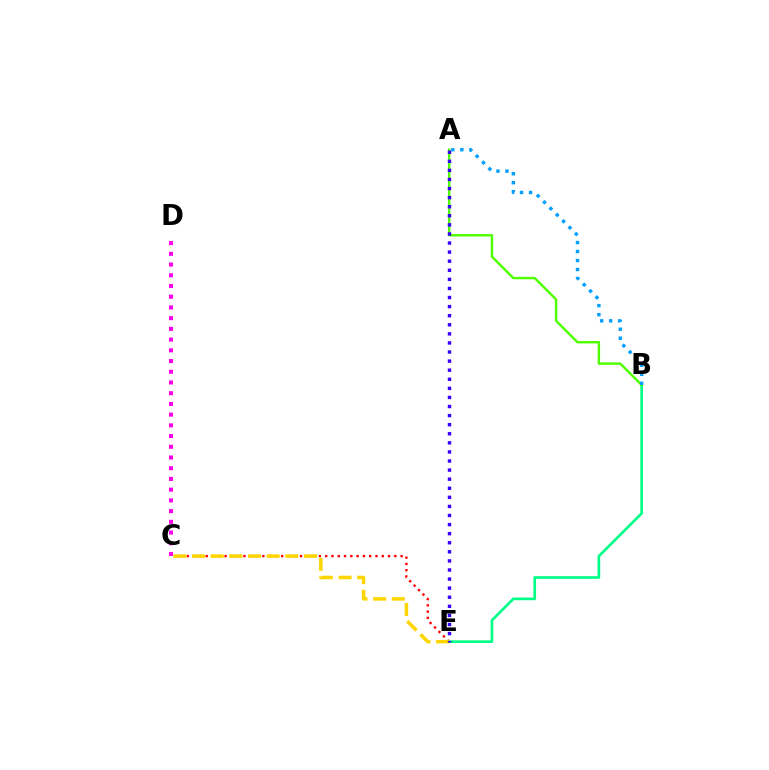{('C', 'E'): [{'color': '#ff0000', 'line_style': 'dotted', 'thickness': 1.71}, {'color': '#ffd500', 'line_style': 'dashed', 'thickness': 2.53}], ('C', 'D'): [{'color': '#ff00ed', 'line_style': 'dotted', 'thickness': 2.91}], ('B', 'E'): [{'color': '#00ff86', 'line_style': 'solid', 'thickness': 1.91}], ('A', 'B'): [{'color': '#4fff00', 'line_style': 'solid', 'thickness': 1.75}, {'color': '#009eff', 'line_style': 'dotted', 'thickness': 2.44}], ('A', 'E'): [{'color': '#3700ff', 'line_style': 'dotted', 'thickness': 2.47}]}